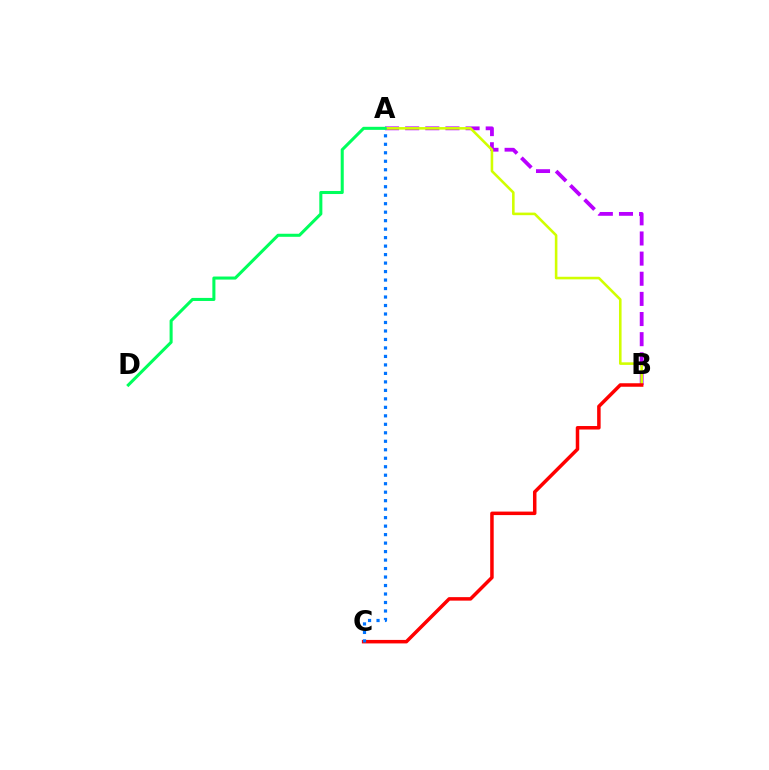{('A', 'B'): [{'color': '#b900ff', 'line_style': 'dashed', 'thickness': 2.74}, {'color': '#d1ff00', 'line_style': 'solid', 'thickness': 1.86}], ('B', 'C'): [{'color': '#ff0000', 'line_style': 'solid', 'thickness': 2.52}], ('A', 'C'): [{'color': '#0074ff', 'line_style': 'dotted', 'thickness': 2.31}], ('A', 'D'): [{'color': '#00ff5c', 'line_style': 'solid', 'thickness': 2.2}]}